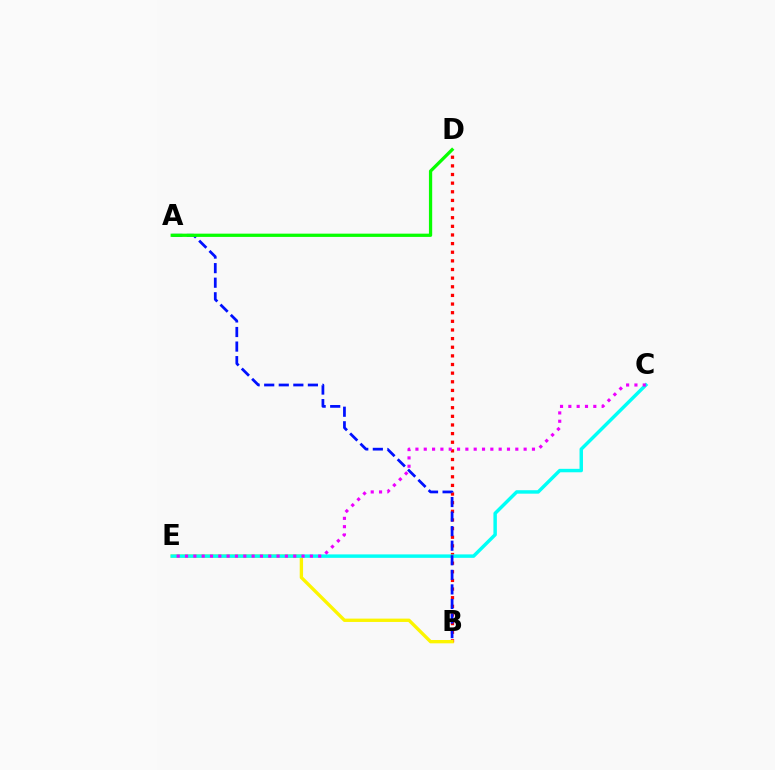{('B', 'D'): [{'color': '#ff0000', 'line_style': 'dotted', 'thickness': 2.35}], ('B', 'E'): [{'color': '#fcf500', 'line_style': 'solid', 'thickness': 2.41}], ('C', 'E'): [{'color': '#00fff6', 'line_style': 'solid', 'thickness': 2.48}, {'color': '#ee00ff', 'line_style': 'dotted', 'thickness': 2.26}], ('A', 'B'): [{'color': '#0010ff', 'line_style': 'dashed', 'thickness': 1.98}], ('A', 'D'): [{'color': '#08ff00', 'line_style': 'solid', 'thickness': 2.35}]}